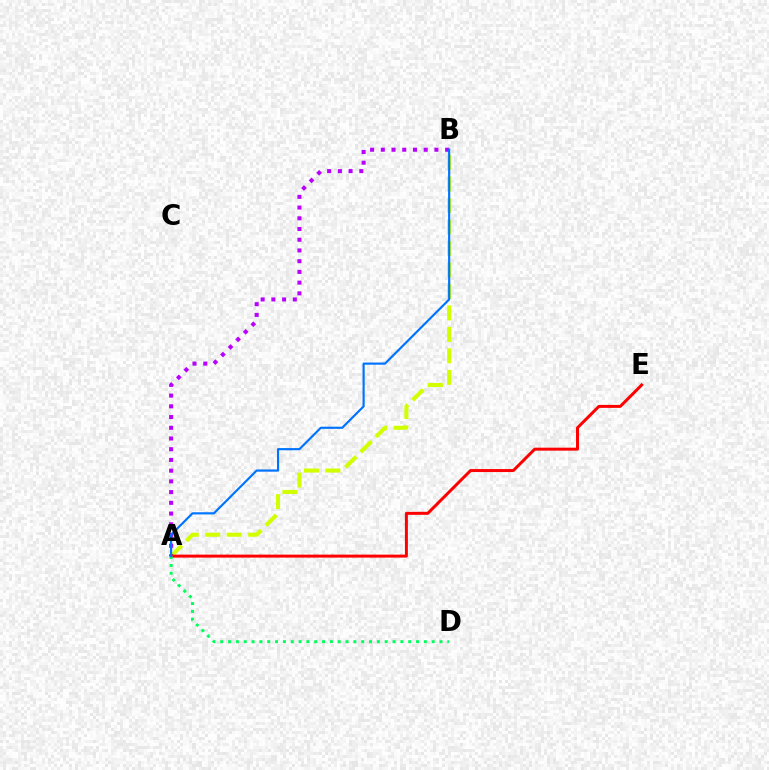{('A', 'B'): [{'color': '#d1ff00', 'line_style': 'dashed', 'thickness': 2.92}, {'color': '#b900ff', 'line_style': 'dotted', 'thickness': 2.91}, {'color': '#0074ff', 'line_style': 'solid', 'thickness': 1.57}], ('A', 'E'): [{'color': '#ff0000', 'line_style': 'solid', 'thickness': 2.15}], ('A', 'D'): [{'color': '#00ff5c', 'line_style': 'dotted', 'thickness': 2.13}]}